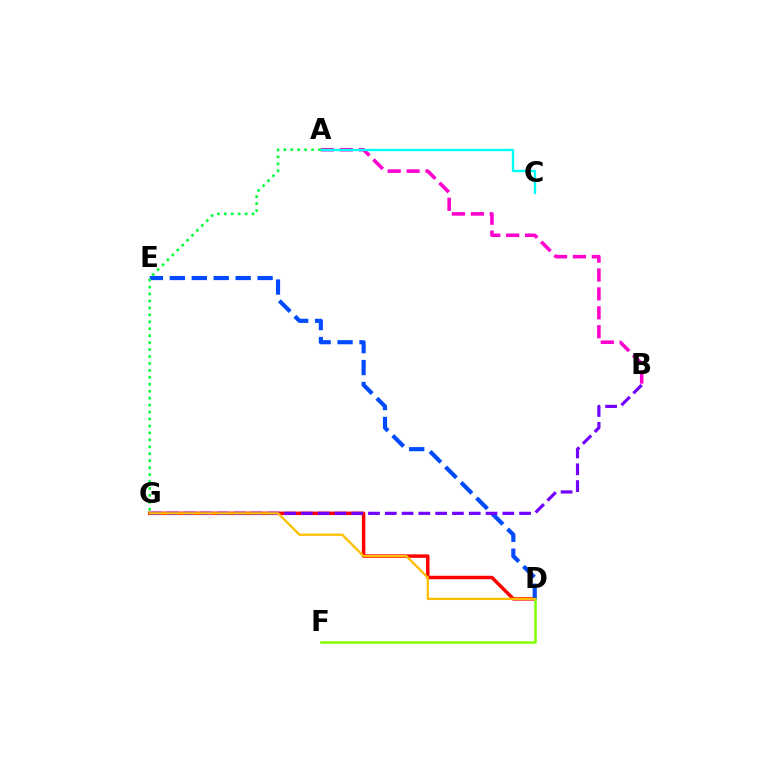{('D', 'G'): [{'color': '#ff0000', 'line_style': 'solid', 'thickness': 2.5}, {'color': '#ffbd00', 'line_style': 'solid', 'thickness': 1.63}], ('A', 'B'): [{'color': '#ff00cf', 'line_style': 'dashed', 'thickness': 2.57}], ('D', 'E'): [{'color': '#004bff', 'line_style': 'dashed', 'thickness': 2.98}], ('B', 'G'): [{'color': '#7200ff', 'line_style': 'dashed', 'thickness': 2.28}], ('D', 'F'): [{'color': '#84ff00', 'line_style': 'solid', 'thickness': 1.82}], ('A', 'C'): [{'color': '#00fff6', 'line_style': 'solid', 'thickness': 1.68}], ('A', 'G'): [{'color': '#00ff39', 'line_style': 'dotted', 'thickness': 1.89}]}